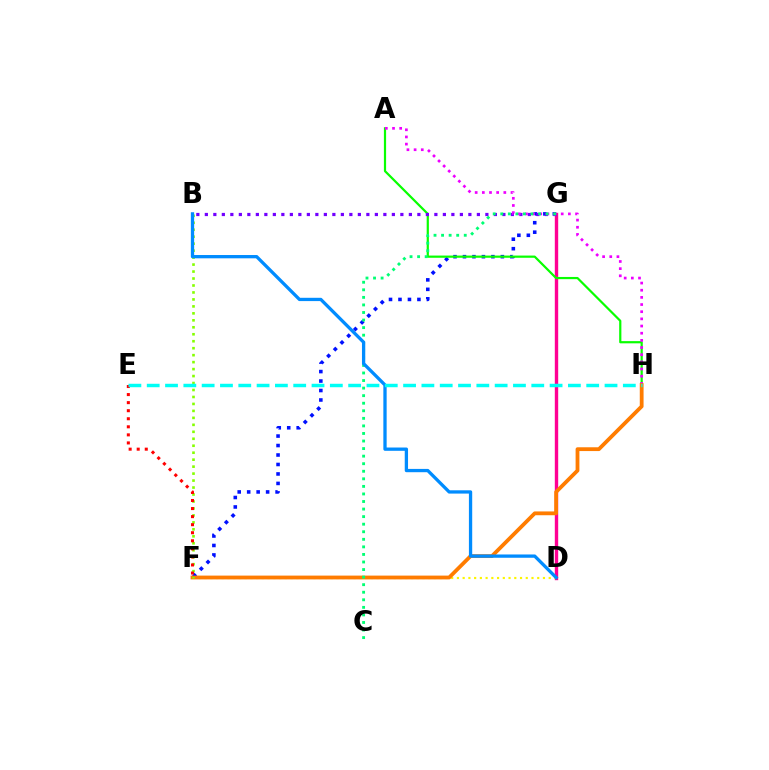{('D', 'G'): [{'color': '#ff0094', 'line_style': 'solid', 'thickness': 2.44}], ('F', 'G'): [{'color': '#0010ff', 'line_style': 'dotted', 'thickness': 2.57}], ('D', 'F'): [{'color': '#fcf500', 'line_style': 'dotted', 'thickness': 1.56}], ('A', 'H'): [{'color': '#08ff00', 'line_style': 'solid', 'thickness': 1.59}, {'color': '#ee00ff', 'line_style': 'dotted', 'thickness': 1.95}], ('B', 'G'): [{'color': '#7200ff', 'line_style': 'dotted', 'thickness': 2.31}], ('F', 'H'): [{'color': '#ff7c00', 'line_style': 'solid', 'thickness': 2.73}], ('C', 'G'): [{'color': '#00ff74', 'line_style': 'dotted', 'thickness': 2.05}], ('B', 'F'): [{'color': '#84ff00', 'line_style': 'dotted', 'thickness': 1.89}], ('E', 'F'): [{'color': '#ff0000', 'line_style': 'dotted', 'thickness': 2.19}], ('B', 'D'): [{'color': '#008cff', 'line_style': 'solid', 'thickness': 2.37}], ('E', 'H'): [{'color': '#00fff6', 'line_style': 'dashed', 'thickness': 2.49}]}